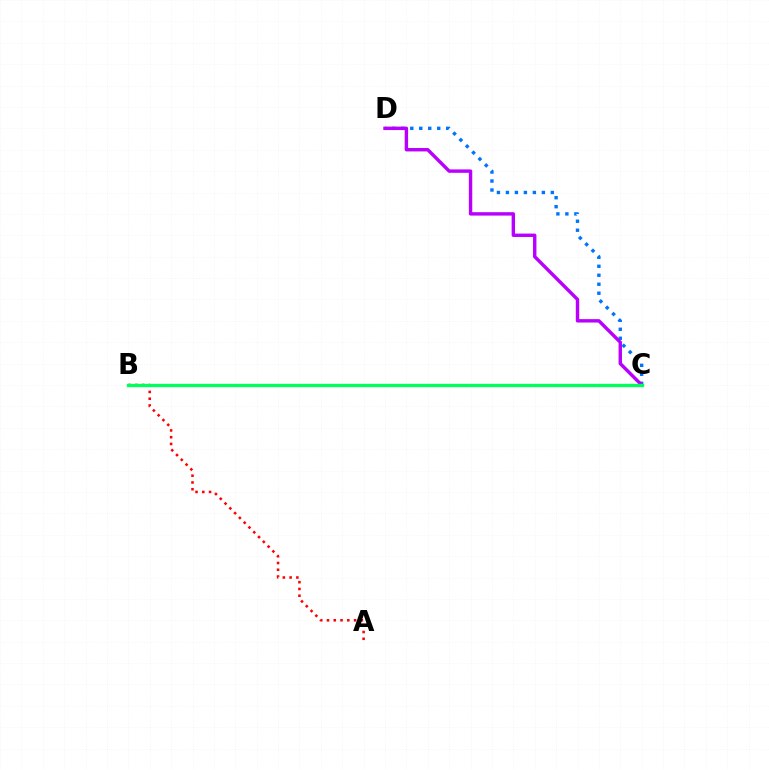{('C', 'D'): [{'color': '#0074ff', 'line_style': 'dotted', 'thickness': 2.44}, {'color': '#b900ff', 'line_style': 'solid', 'thickness': 2.45}], ('A', 'B'): [{'color': '#ff0000', 'line_style': 'dotted', 'thickness': 1.84}], ('B', 'C'): [{'color': '#d1ff00', 'line_style': 'dotted', 'thickness': 1.84}, {'color': '#00ff5c', 'line_style': 'solid', 'thickness': 2.4}]}